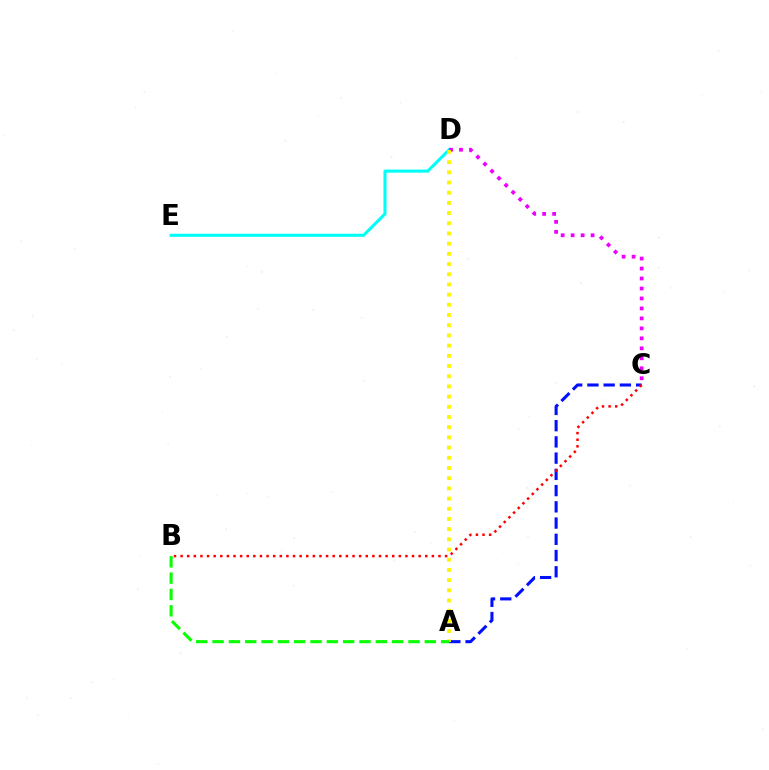{('D', 'E'): [{'color': '#00fff6', 'line_style': 'solid', 'thickness': 2.21}], ('A', 'C'): [{'color': '#0010ff', 'line_style': 'dashed', 'thickness': 2.21}], ('C', 'D'): [{'color': '#ee00ff', 'line_style': 'dotted', 'thickness': 2.71}], ('B', 'C'): [{'color': '#ff0000', 'line_style': 'dotted', 'thickness': 1.8}], ('A', 'D'): [{'color': '#fcf500', 'line_style': 'dotted', 'thickness': 2.77}], ('A', 'B'): [{'color': '#08ff00', 'line_style': 'dashed', 'thickness': 2.22}]}